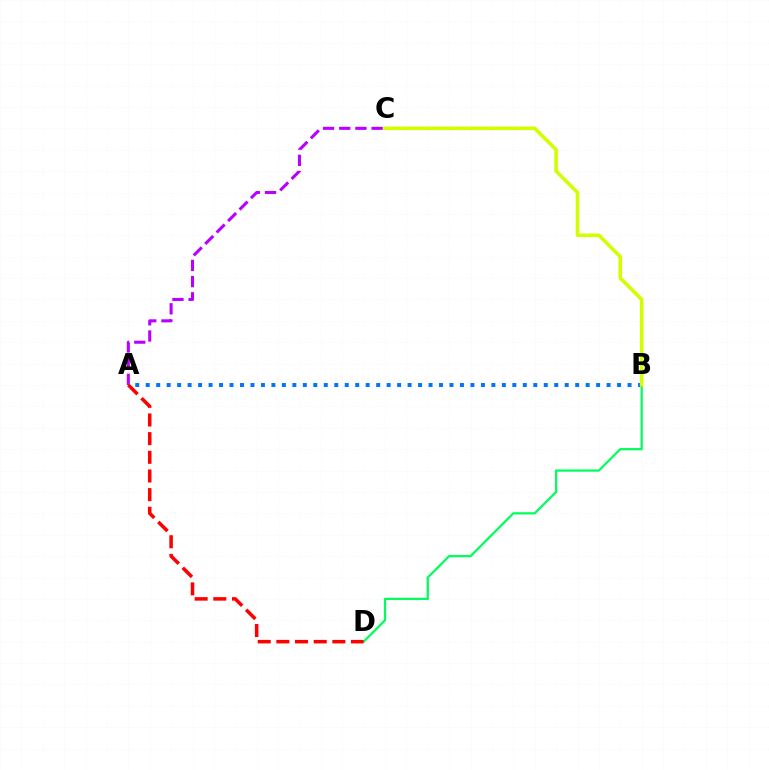{('A', 'C'): [{'color': '#b900ff', 'line_style': 'dashed', 'thickness': 2.2}], ('B', 'D'): [{'color': '#00ff5c', 'line_style': 'solid', 'thickness': 1.62}], ('A', 'B'): [{'color': '#0074ff', 'line_style': 'dotted', 'thickness': 2.85}], ('A', 'D'): [{'color': '#ff0000', 'line_style': 'dashed', 'thickness': 2.54}], ('B', 'C'): [{'color': '#d1ff00', 'line_style': 'solid', 'thickness': 2.59}]}